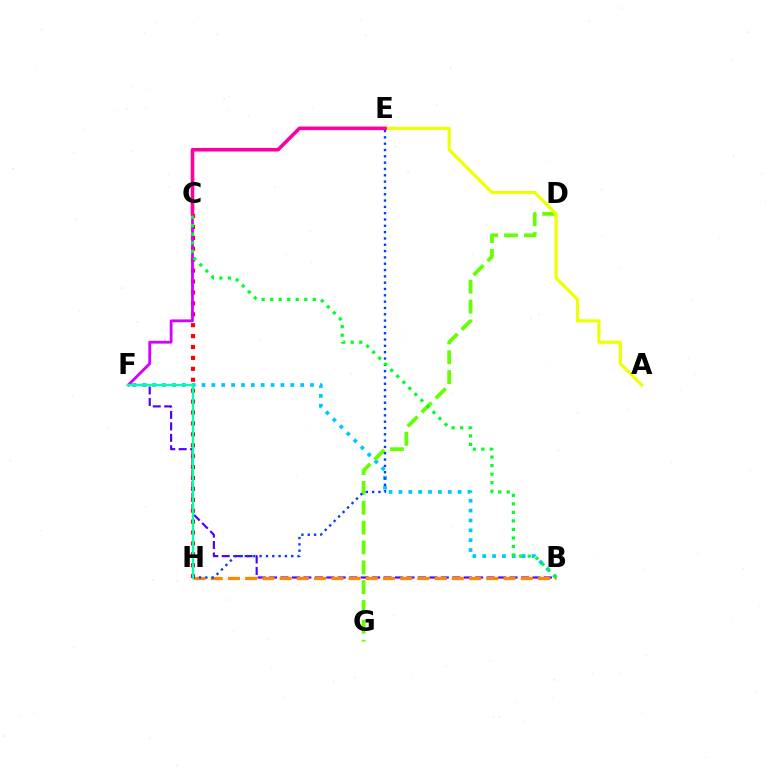{('B', 'F'): [{'color': '#00c7ff', 'line_style': 'dotted', 'thickness': 2.68}, {'color': '#4f00ff', 'line_style': 'dashed', 'thickness': 1.56}], ('C', 'H'): [{'color': '#ff0000', 'line_style': 'dotted', 'thickness': 2.96}], ('B', 'H'): [{'color': '#ff8800', 'line_style': 'dashed', 'thickness': 2.34}], ('D', 'G'): [{'color': '#66ff00', 'line_style': 'dashed', 'thickness': 2.7}], ('A', 'E'): [{'color': '#eeff00', 'line_style': 'solid', 'thickness': 2.28}], ('C', 'F'): [{'color': '#d600ff', 'line_style': 'solid', 'thickness': 2.03}], ('E', 'H'): [{'color': '#003fff', 'line_style': 'dotted', 'thickness': 1.72}], ('F', 'H'): [{'color': '#00ffaf', 'line_style': 'solid', 'thickness': 1.68}], ('C', 'E'): [{'color': '#ff00a0', 'line_style': 'solid', 'thickness': 2.6}], ('B', 'C'): [{'color': '#00ff27', 'line_style': 'dotted', 'thickness': 2.32}]}